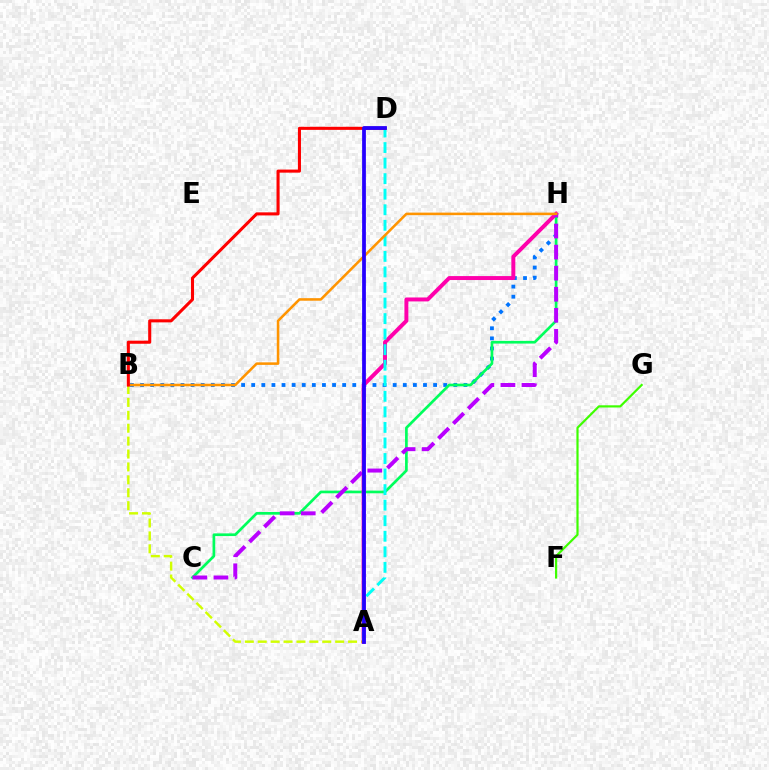{('F', 'G'): [{'color': '#3dff00', 'line_style': 'solid', 'thickness': 1.58}], ('B', 'H'): [{'color': '#0074ff', 'line_style': 'dotted', 'thickness': 2.75}, {'color': '#ff9400', 'line_style': 'solid', 'thickness': 1.84}], ('C', 'H'): [{'color': '#00ff5c', 'line_style': 'solid', 'thickness': 1.94}, {'color': '#b900ff', 'line_style': 'dashed', 'thickness': 2.86}], ('A', 'B'): [{'color': '#d1ff00', 'line_style': 'dashed', 'thickness': 1.75}], ('A', 'H'): [{'color': '#ff00ac', 'line_style': 'solid', 'thickness': 2.84}], ('A', 'D'): [{'color': '#00fff6', 'line_style': 'dashed', 'thickness': 2.11}, {'color': '#2500ff', 'line_style': 'solid', 'thickness': 2.71}], ('B', 'D'): [{'color': '#ff0000', 'line_style': 'solid', 'thickness': 2.21}]}